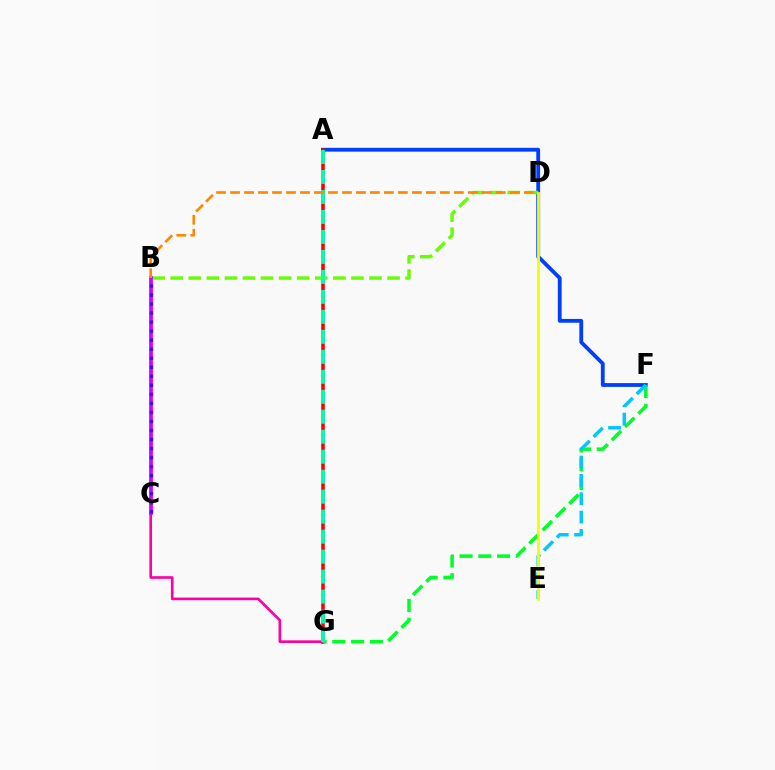{('A', 'F'): [{'color': '#003fff', 'line_style': 'solid', 'thickness': 2.75}], ('A', 'G'): [{'color': '#ff0000', 'line_style': 'solid', 'thickness': 2.57}, {'color': '#00ffaf', 'line_style': 'dashed', 'thickness': 2.71}], ('C', 'G'): [{'color': '#ff00a0', 'line_style': 'solid', 'thickness': 1.9}], ('B', 'D'): [{'color': '#66ff00', 'line_style': 'dashed', 'thickness': 2.45}, {'color': '#ff8800', 'line_style': 'dashed', 'thickness': 1.9}], ('F', 'G'): [{'color': '#00ff27', 'line_style': 'dashed', 'thickness': 2.55}], ('E', 'F'): [{'color': '#00c7ff', 'line_style': 'dashed', 'thickness': 2.49}], ('B', 'C'): [{'color': '#d600ff', 'line_style': 'solid', 'thickness': 2.7}, {'color': '#4f00ff', 'line_style': 'dotted', 'thickness': 2.45}], ('D', 'E'): [{'color': '#eeff00', 'line_style': 'solid', 'thickness': 2.01}]}